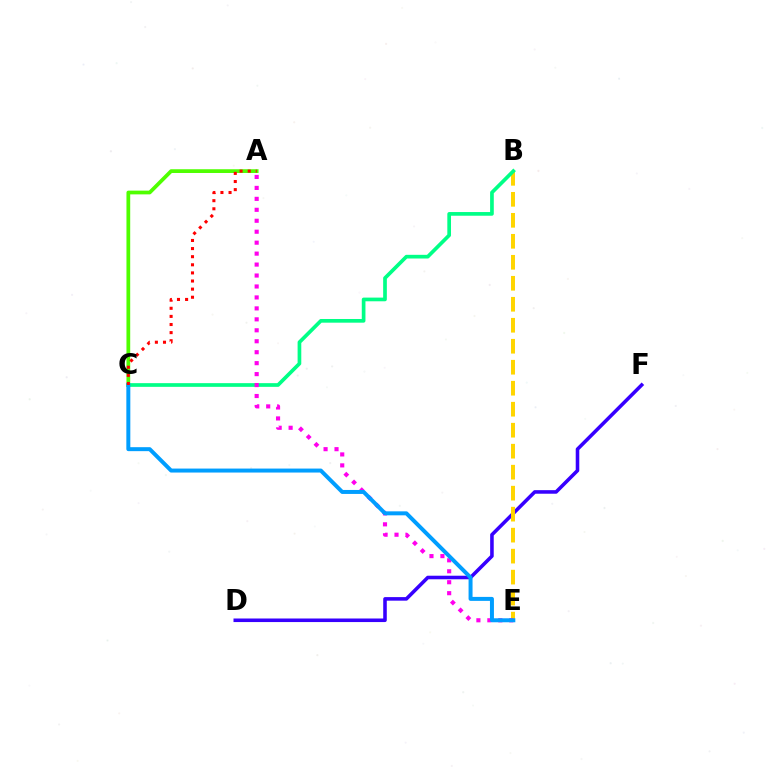{('A', 'C'): [{'color': '#4fff00', 'line_style': 'solid', 'thickness': 2.7}, {'color': '#ff0000', 'line_style': 'dotted', 'thickness': 2.2}], ('D', 'F'): [{'color': '#3700ff', 'line_style': 'solid', 'thickness': 2.57}], ('B', 'E'): [{'color': '#ffd500', 'line_style': 'dashed', 'thickness': 2.85}], ('B', 'C'): [{'color': '#00ff86', 'line_style': 'solid', 'thickness': 2.65}], ('A', 'E'): [{'color': '#ff00ed', 'line_style': 'dotted', 'thickness': 2.98}], ('C', 'E'): [{'color': '#009eff', 'line_style': 'solid', 'thickness': 2.86}]}